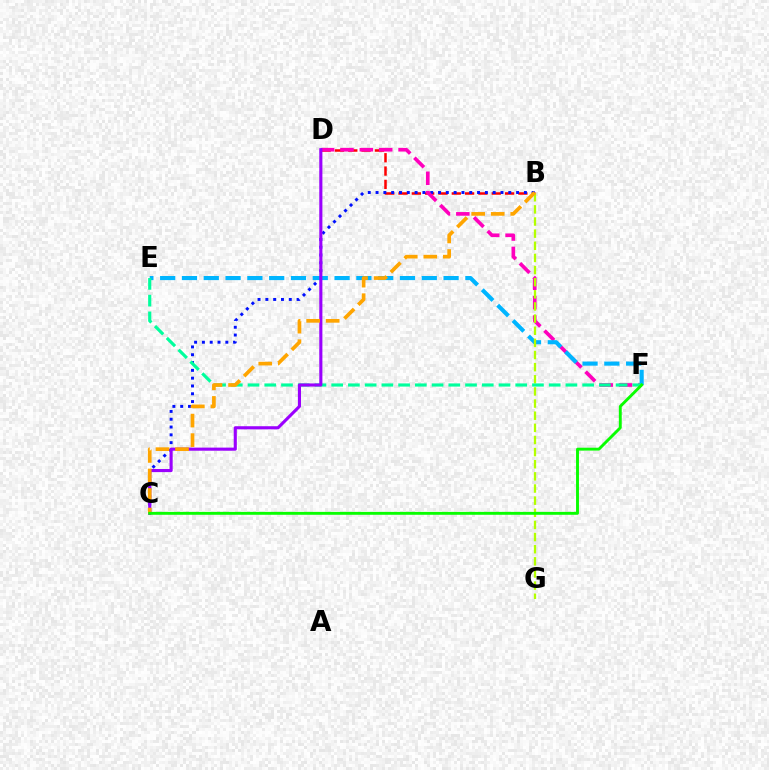{('B', 'D'): [{'color': '#ff0000', 'line_style': 'dashed', 'thickness': 1.81}], ('B', 'C'): [{'color': '#0010ff', 'line_style': 'dotted', 'thickness': 2.12}, {'color': '#ffa500', 'line_style': 'dashed', 'thickness': 2.65}], ('D', 'F'): [{'color': '#ff00bd', 'line_style': 'dashed', 'thickness': 2.63}], ('E', 'F'): [{'color': '#00b5ff', 'line_style': 'dashed', 'thickness': 2.96}, {'color': '#00ff9d', 'line_style': 'dashed', 'thickness': 2.27}], ('B', 'G'): [{'color': '#b3ff00', 'line_style': 'dashed', 'thickness': 1.65}], ('C', 'D'): [{'color': '#9b00ff', 'line_style': 'solid', 'thickness': 2.24}], ('C', 'F'): [{'color': '#08ff00', 'line_style': 'solid', 'thickness': 2.08}]}